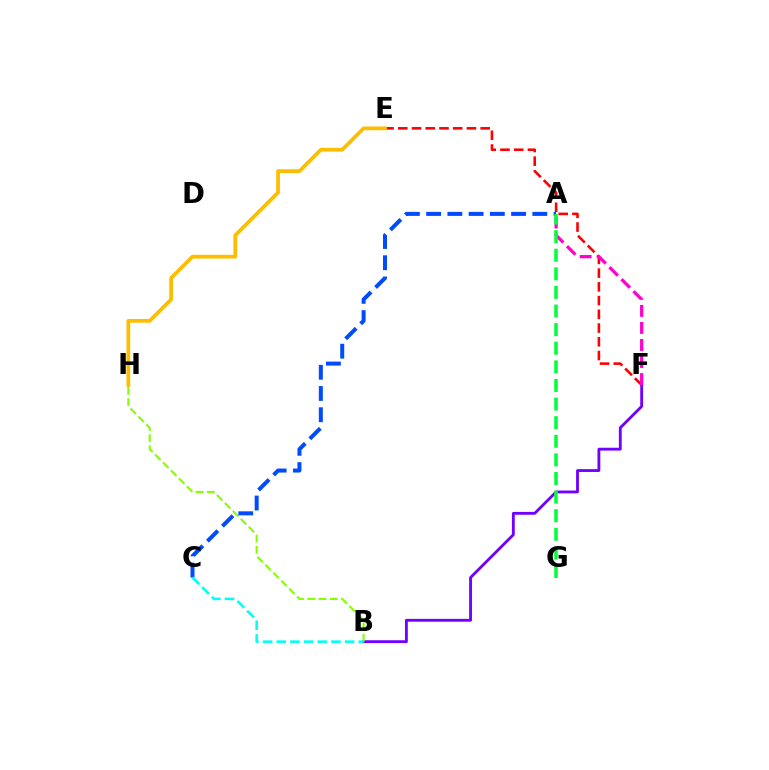{('E', 'F'): [{'color': '#ff0000', 'line_style': 'dashed', 'thickness': 1.87}], ('B', 'F'): [{'color': '#7200ff', 'line_style': 'solid', 'thickness': 2.04}], ('A', 'F'): [{'color': '#ff00cf', 'line_style': 'dashed', 'thickness': 2.31}], ('B', 'H'): [{'color': '#84ff00', 'line_style': 'dashed', 'thickness': 1.53}], ('A', 'C'): [{'color': '#004bff', 'line_style': 'dashed', 'thickness': 2.88}], ('A', 'G'): [{'color': '#00ff39', 'line_style': 'dashed', 'thickness': 2.53}], ('B', 'C'): [{'color': '#00fff6', 'line_style': 'dashed', 'thickness': 1.86}], ('E', 'H'): [{'color': '#ffbd00', 'line_style': 'solid', 'thickness': 2.7}]}